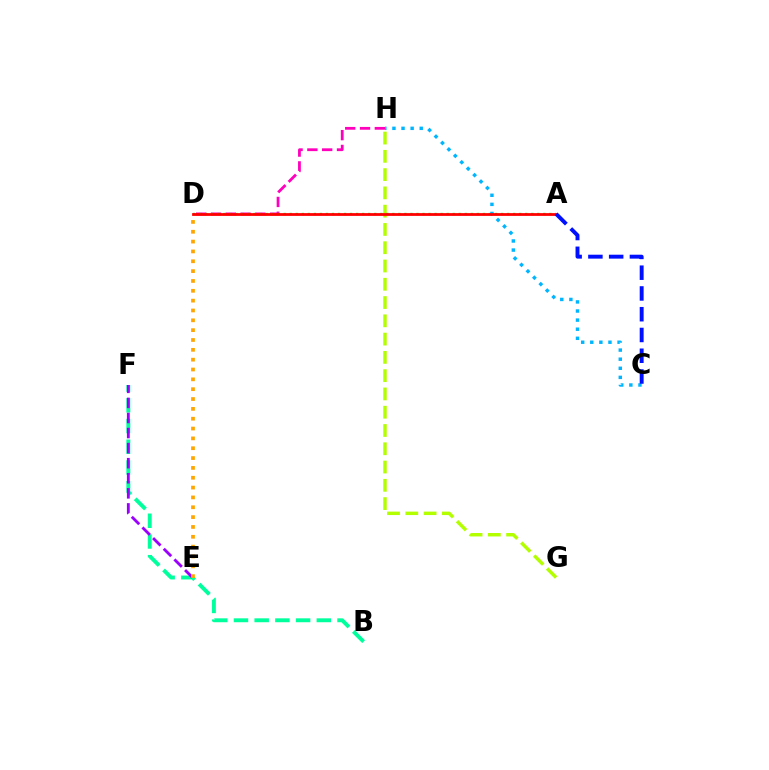{('G', 'H'): [{'color': '#b3ff00', 'line_style': 'dashed', 'thickness': 2.48}], ('D', 'H'): [{'color': '#ff00bd', 'line_style': 'dashed', 'thickness': 2.01}], ('A', 'D'): [{'color': '#08ff00', 'line_style': 'dotted', 'thickness': 1.64}, {'color': '#ff0000', 'line_style': 'solid', 'thickness': 2.0}], ('C', 'H'): [{'color': '#00b5ff', 'line_style': 'dotted', 'thickness': 2.47}], ('B', 'F'): [{'color': '#00ff9d', 'line_style': 'dashed', 'thickness': 2.81}], ('E', 'F'): [{'color': '#9b00ff', 'line_style': 'dashed', 'thickness': 2.05}], ('D', 'E'): [{'color': '#ffa500', 'line_style': 'dotted', 'thickness': 2.67}], ('A', 'C'): [{'color': '#0010ff', 'line_style': 'dashed', 'thickness': 2.82}]}